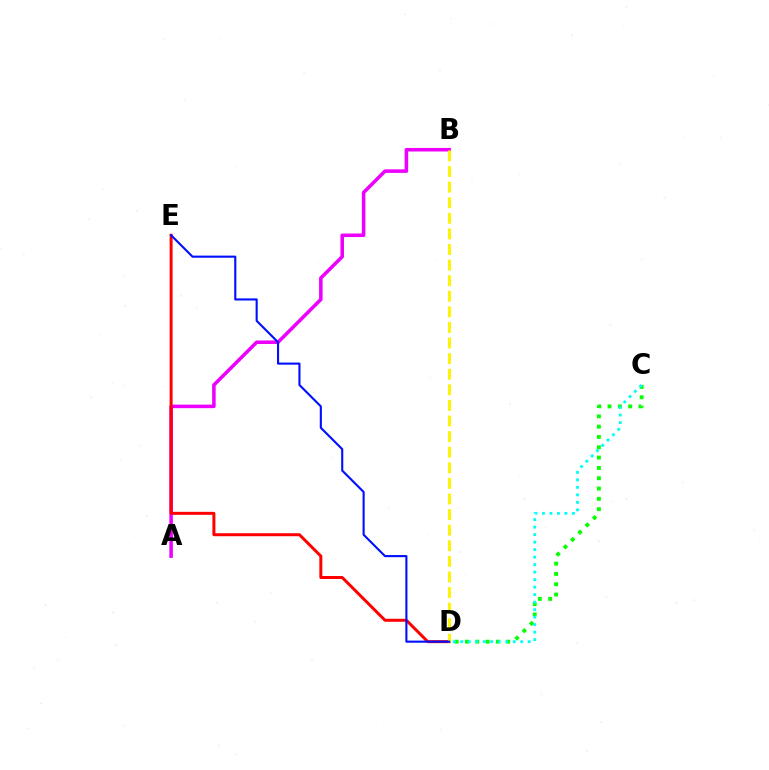{('A', 'B'): [{'color': '#ee00ff', 'line_style': 'solid', 'thickness': 2.55}], ('D', 'E'): [{'color': '#ff0000', 'line_style': 'solid', 'thickness': 2.15}, {'color': '#0010ff', 'line_style': 'solid', 'thickness': 1.52}], ('B', 'D'): [{'color': '#fcf500', 'line_style': 'dashed', 'thickness': 2.12}], ('C', 'D'): [{'color': '#08ff00', 'line_style': 'dotted', 'thickness': 2.8}, {'color': '#00fff6', 'line_style': 'dotted', 'thickness': 2.04}]}